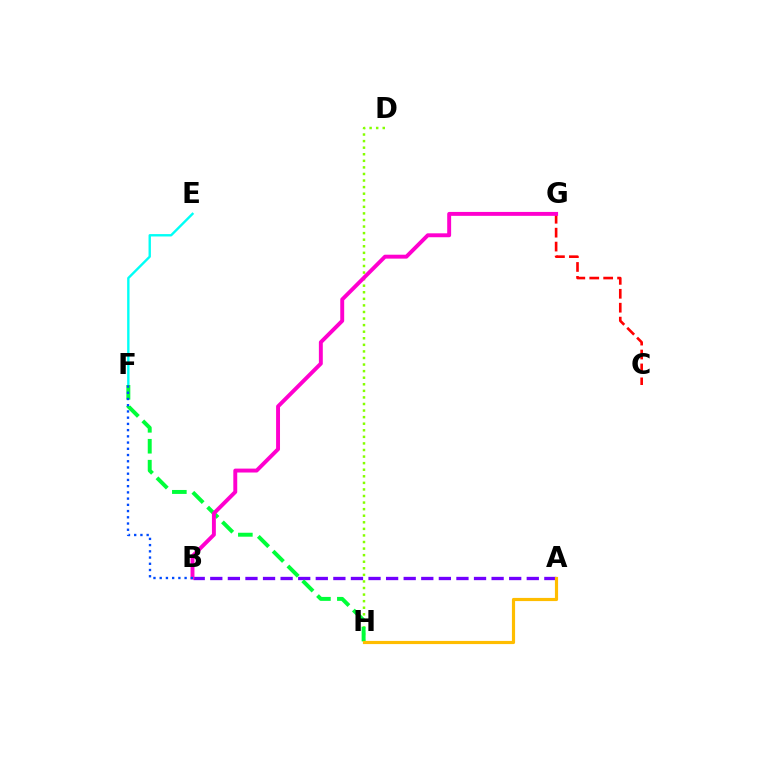{('C', 'G'): [{'color': '#ff0000', 'line_style': 'dashed', 'thickness': 1.89}], ('E', 'F'): [{'color': '#00fff6', 'line_style': 'solid', 'thickness': 1.72}], ('D', 'H'): [{'color': '#84ff00', 'line_style': 'dotted', 'thickness': 1.79}], ('A', 'B'): [{'color': '#7200ff', 'line_style': 'dashed', 'thickness': 2.39}], ('F', 'H'): [{'color': '#00ff39', 'line_style': 'dashed', 'thickness': 2.84}], ('A', 'H'): [{'color': '#ffbd00', 'line_style': 'solid', 'thickness': 2.28}], ('B', 'G'): [{'color': '#ff00cf', 'line_style': 'solid', 'thickness': 2.82}], ('B', 'F'): [{'color': '#004bff', 'line_style': 'dotted', 'thickness': 1.69}]}